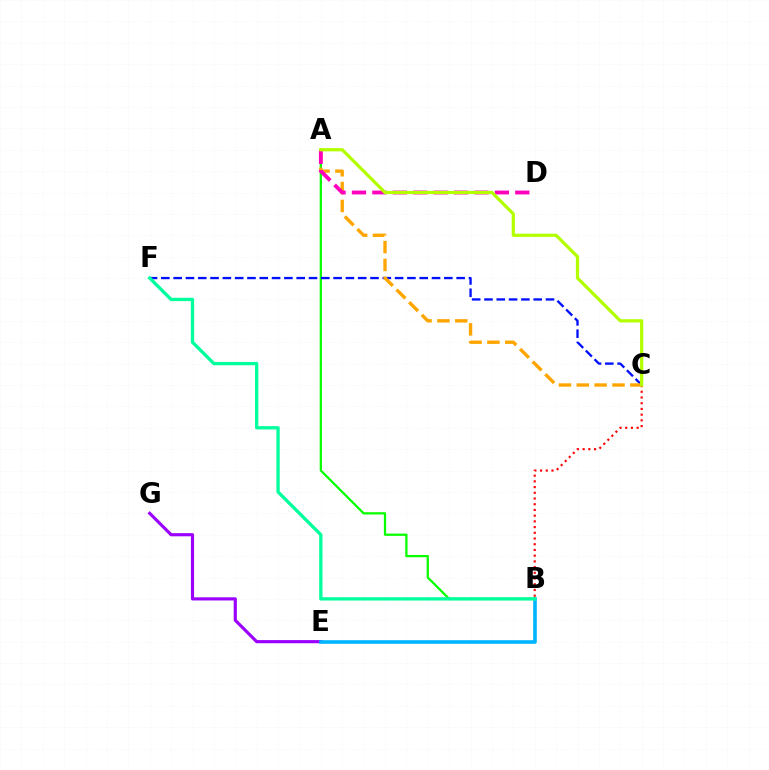{('A', 'B'): [{'color': '#08ff00', 'line_style': 'solid', 'thickness': 1.63}], ('C', 'F'): [{'color': '#0010ff', 'line_style': 'dashed', 'thickness': 1.67}], ('A', 'C'): [{'color': '#ffa500', 'line_style': 'dashed', 'thickness': 2.42}, {'color': '#b3ff00', 'line_style': 'solid', 'thickness': 2.32}], ('E', 'G'): [{'color': '#9b00ff', 'line_style': 'solid', 'thickness': 2.27}], ('A', 'D'): [{'color': '#ff00bd', 'line_style': 'dashed', 'thickness': 2.77}], ('B', 'E'): [{'color': '#00b5ff', 'line_style': 'solid', 'thickness': 2.6}], ('B', 'F'): [{'color': '#00ff9d', 'line_style': 'solid', 'thickness': 2.38}], ('B', 'C'): [{'color': '#ff0000', 'line_style': 'dotted', 'thickness': 1.55}]}